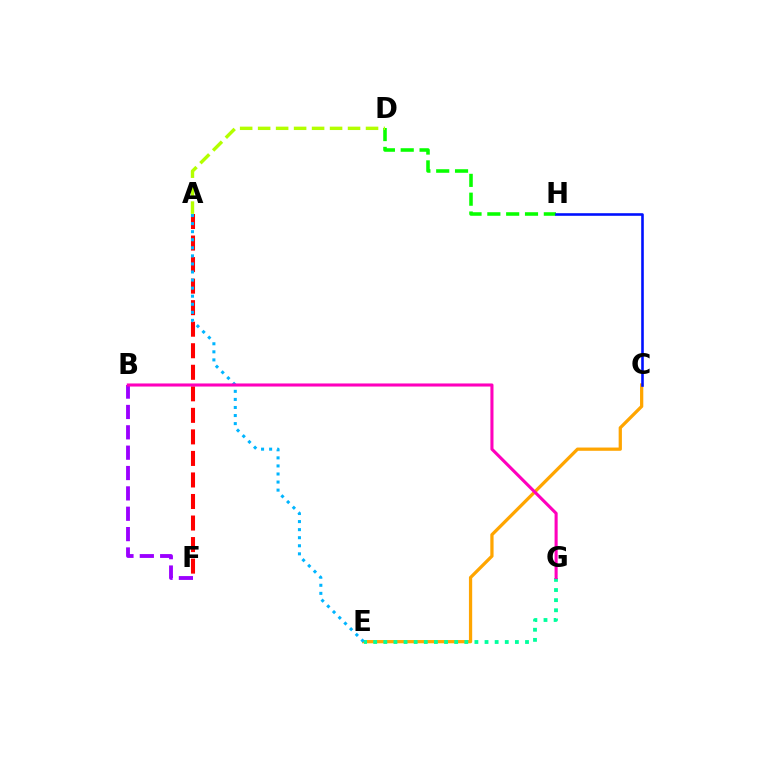{('C', 'E'): [{'color': '#ffa500', 'line_style': 'solid', 'thickness': 2.34}], ('A', 'F'): [{'color': '#ff0000', 'line_style': 'dashed', 'thickness': 2.93}], ('D', 'H'): [{'color': '#08ff00', 'line_style': 'dashed', 'thickness': 2.56}], ('E', 'G'): [{'color': '#00ff9d', 'line_style': 'dotted', 'thickness': 2.75}], ('B', 'F'): [{'color': '#9b00ff', 'line_style': 'dashed', 'thickness': 2.77}], ('A', 'E'): [{'color': '#00b5ff', 'line_style': 'dotted', 'thickness': 2.19}], ('A', 'D'): [{'color': '#b3ff00', 'line_style': 'dashed', 'thickness': 2.44}], ('B', 'G'): [{'color': '#ff00bd', 'line_style': 'solid', 'thickness': 2.22}], ('C', 'H'): [{'color': '#0010ff', 'line_style': 'solid', 'thickness': 1.87}]}